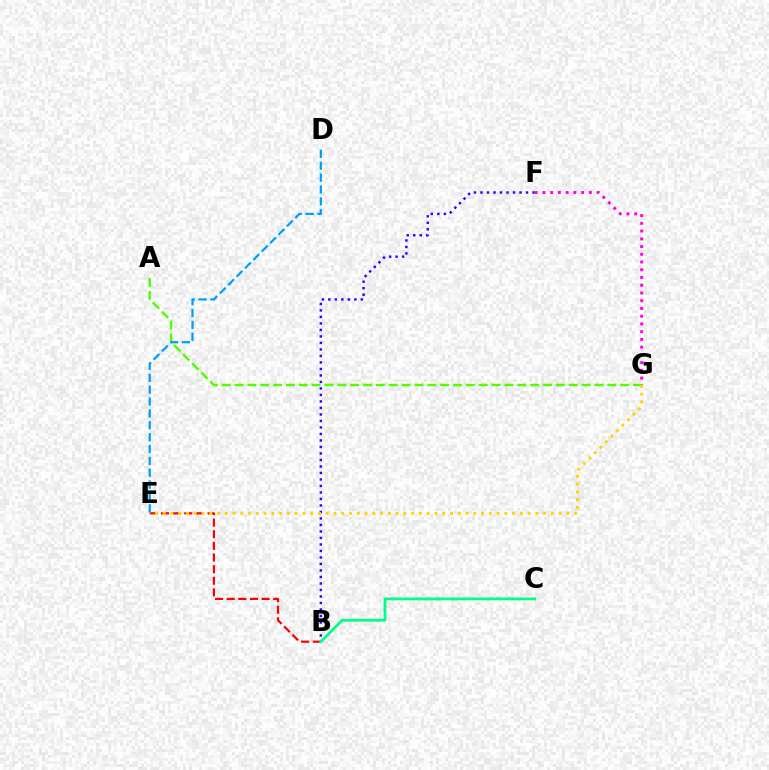{('B', 'E'): [{'color': '#ff0000', 'line_style': 'dashed', 'thickness': 1.58}], ('F', 'G'): [{'color': '#ff00ed', 'line_style': 'dotted', 'thickness': 2.1}], ('B', 'F'): [{'color': '#3700ff', 'line_style': 'dotted', 'thickness': 1.77}], ('A', 'G'): [{'color': '#4fff00', 'line_style': 'dashed', 'thickness': 1.75}], ('E', 'G'): [{'color': '#ffd500', 'line_style': 'dotted', 'thickness': 2.11}], ('B', 'C'): [{'color': '#00ff86', 'line_style': 'solid', 'thickness': 2.01}], ('D', 'E'): [{'color': '#009eff', 'line_style': 'dashed', 'thickness': 1.61}]}